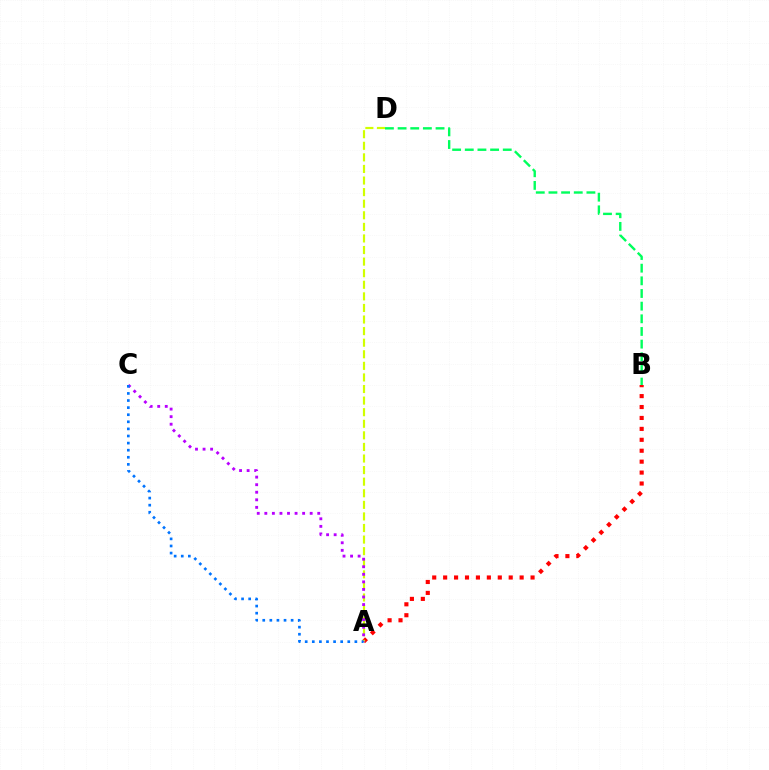{('A', 'B'): [{'color': '#ff0000', 'line_style': 'dotted', 'thickness': 2.97}], ('A', 'D'): [{'color': '#d1ff00', 'line_style': 'dashed', 'thickness': 1.57}], ('A', 'C'): [{'color': '#b900ff', 'line_style': 'dotted', 'thickness': 2.05}, {'color': '#0074ff', 'line_style': 'dotted', 'thickness': 1.93}], ('B', 'D'): [{'color': '#00ff5c', 'line_style': 'dashed', 'thickness': 1.72}]}